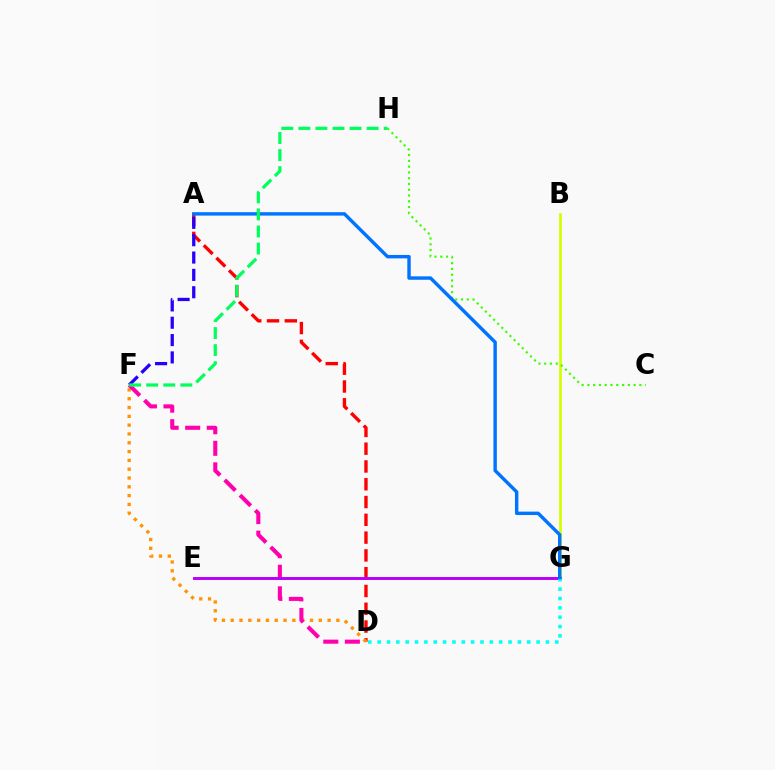{('A', 'D'): [{'color': '#ff0000', 'line_style': 'dashed', 'thickness': 2.42}], ('D', 'F'): [{'color': '#ff9400', 'line_style': 'dotted', 'thickness': 2.39}, {'color': '#ff00ac', 'line_style': 'dashed', 'thickness': 2.93}], ('B', 'G'): [{'color': '#d1ff00', 'line_style': 'solid', 'thickness': 1.95}], ('C', 'H'): [{'color': '#3dff00', 'line_style': 'dotted', 'thickness': 1.57}], ('E', 'G'): [{'color': '#b900ff', 'line_style': 'solid', 'thickness': 2.12}], ('D', 'G'): [{'color': '#00fff6', 'line_style': 'dotted', 'thickness': 2.54}], ('A', 'G'): [{'color': '#0074ff', 'line_style': 'solid', 'thickness': 2.46}], ('A', 'F'): [{'color': '#2500ff', 'line_style': 'dashed', 'thickness': 2.36}], ('F', 'H'): [{'color': '#00ff5c', 'line_style': 'dashed', 'thickness': 2.32}]}